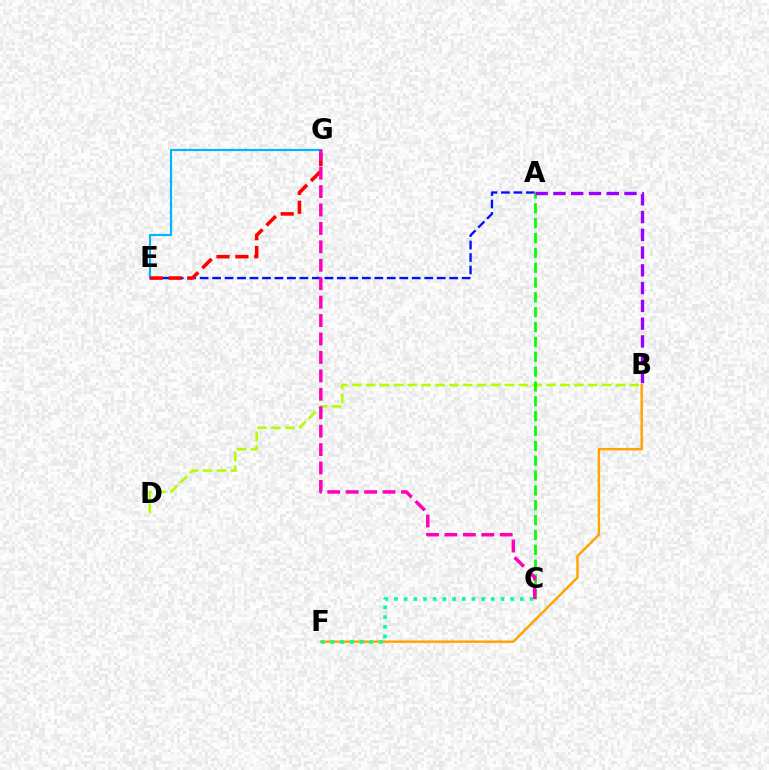{('A', 'E'): [{'color': '#0010ff', 'line_style': 'dashed', 'thickness': 1.7}], ('B', 'F'): [{'color': '#ffa500', 'line_style': 'solid', 'thickness': 1.78}], ('B', 'D'): [{'color': '#b3ff00', 'line_style': 'dashed', 'thickness': 1.89}], ('E', 'G'): [{'color': '#00b5ff', 'line_style': 'solid', 'thickness': 1.56}, {'color': '#ff0000', 'line_style': 'dashed', 'thickness': 2.57}], ('A', 'C'): [{'color': '#08ff00', 'line_style': 'dashed', 'thickness': 2.02}], ('C', 'F'): [{'color': '#00ff9d', 'line_style': 'dotted', 'thickness': 2.63}], ('C', 'G'): [{'color': '#ff00bd', 'line_style': 'dashed', 'thickness': 2.5}], ('A', 'B'): [{'color': '#9b00ff', 'line_style': 'dashed', 'thickness': 2.41}]}